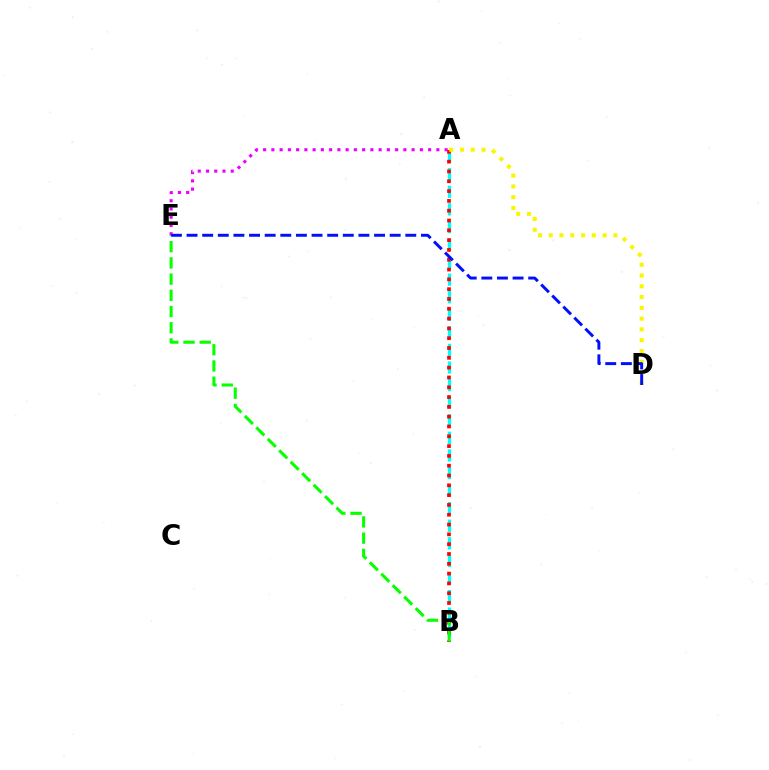{('A', 'B'): [{'color': '#00fff6', 'line_style': 'dashed', 'thickness': 2.39}, {'color': '#ff0000', 'line_style': 'dotted', 'thickness': 2.66}], ('A', 'E'): [{'color': '#ee00ff', 'line_style': 'dotted', 'thickness': 2.24}], ('A', 'D'): [{'color': '#fcf500', 'line_style': 'dotted', 'thickness': 2.93}], ('B', 'E'): [{'color': '#08ff00', 'line_style': 'dashed', 'thickness': 2.2}], ('D', 'E'): [{'color': '#0010ff', 'line_style': 'dashed', 'thickness': 2.12}]}